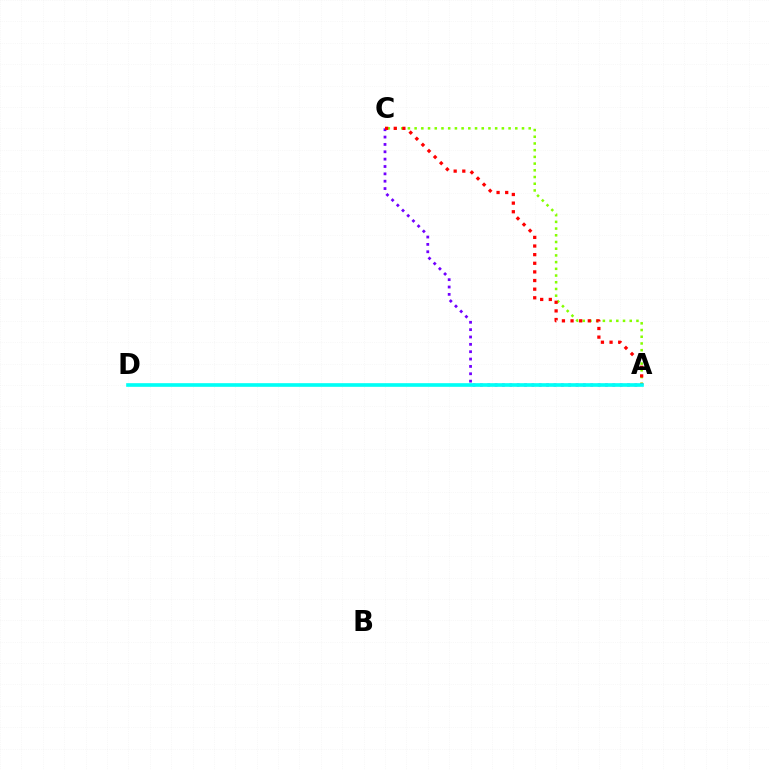{('A', 'C'): [{'color': '#84ff00', 'line_style': 'dotted', 'thickness': 1.82}, {'color': '#7200ff', 'line_style': 'dotted', 'thickness': 2.0}, {'color': '#ff0000', 'line_style': 'dotted', 'thickness': 2.34}], ('A', 'D'): [{'color': '#00fff6', 'line_style': 'solid', 'thickness': 2.63}]}